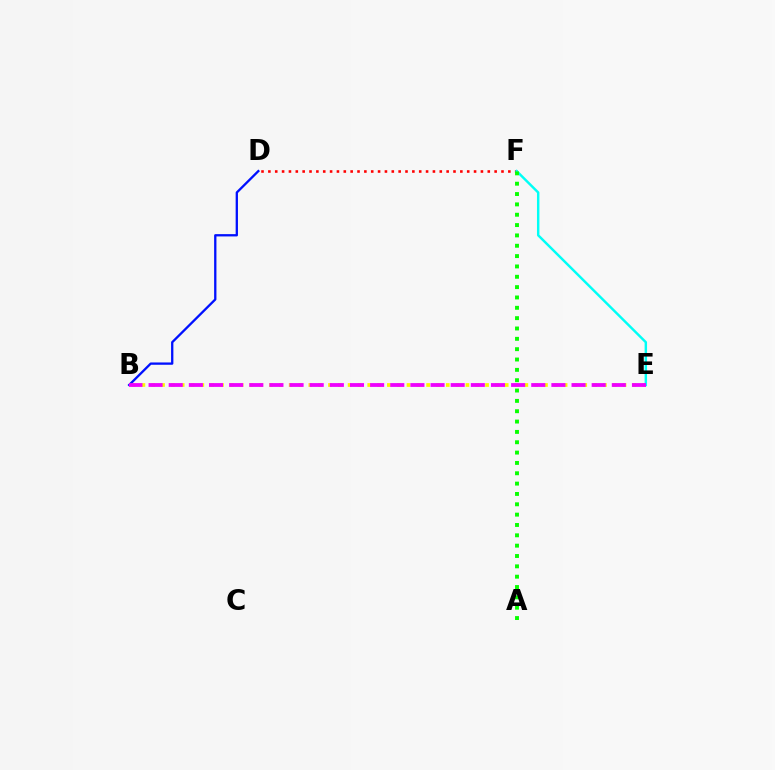{('B', 'D'): [{'color': '#0010ff', 'line_style': 'solid', 'thickness': 1.66}], ('B', 'E'): [{'color': '#fcf500', 'line_style': 'dotted', 'thickness': 2.67}, {'color': '#ee00ff', 'line_style': 'dashed', 'thickness': 2.74}], ('D', 'F'): [{'color': '#ff0000', 'line_style': 'dotted', 'thickness': 1.86}], ('E', 'F'): [{'color': '#00fff6', 'line_style': 'solid', 'thickness': 1.76}], ('A', 'F'): [{'color': '#08ff00', 'line_style': 'dotted', 'thickness': 2.81}]}